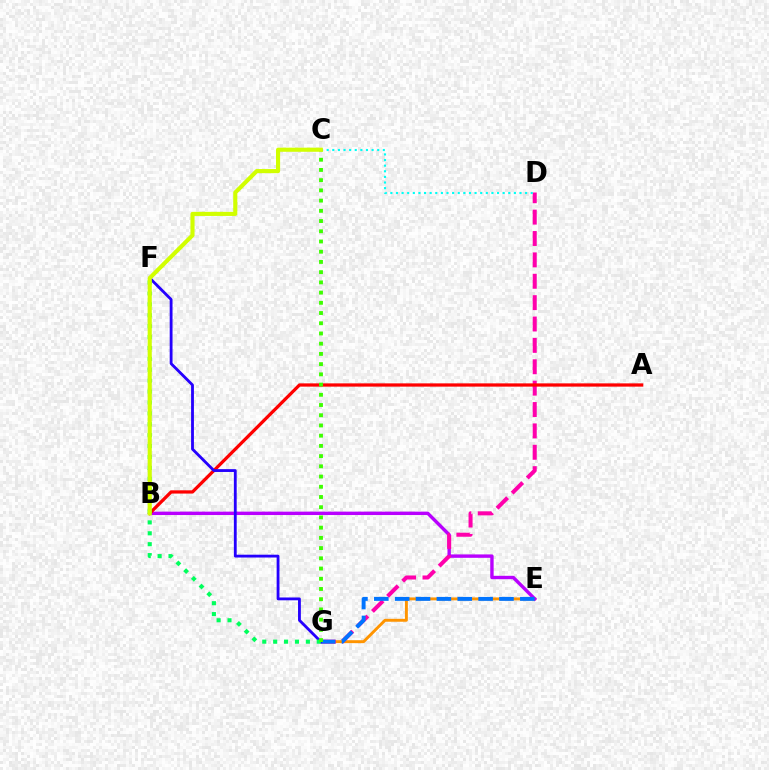{('E', 'G'): [{'color': '#ff9400', 'line_style': 'solid', 'thickness': 2.1}, {'color': '#0074ff', 'line_style': 'dashed', 'thickness': 2.83}], ('B', 'E'): [{'color': '#b900ff', 'line_style': 'solid', 'thickness': 2.44}], ('D', 'G'): [{'color': '#ff00ac', 'line_style': 'dashed', 'thickness': 2.9}], ('A', 'B'): [{'color': '#ff0000', 'line_style': 'solid', 'thickness': 2.34}], ('C', 'D'): [{'color': '#00fff6', 'line_style': 'dotted', 'thickness': 1.53}], ('F', 'G'): [{'color': '#2500ff', 'line_style': 'solid', 'thickness': 2.03}, {'color': '#00ff5c', 'line_style': 'dotted', 'thickness': 2.96}], ('C', 'G'): [{'color': '#3dff00', 'line_style': 'dotted', 'thickness': 2.78}], ('B', 'C'): [{'color': '#d1ff00', 'line_style': 'solid', 'thickness': 2.96}]}